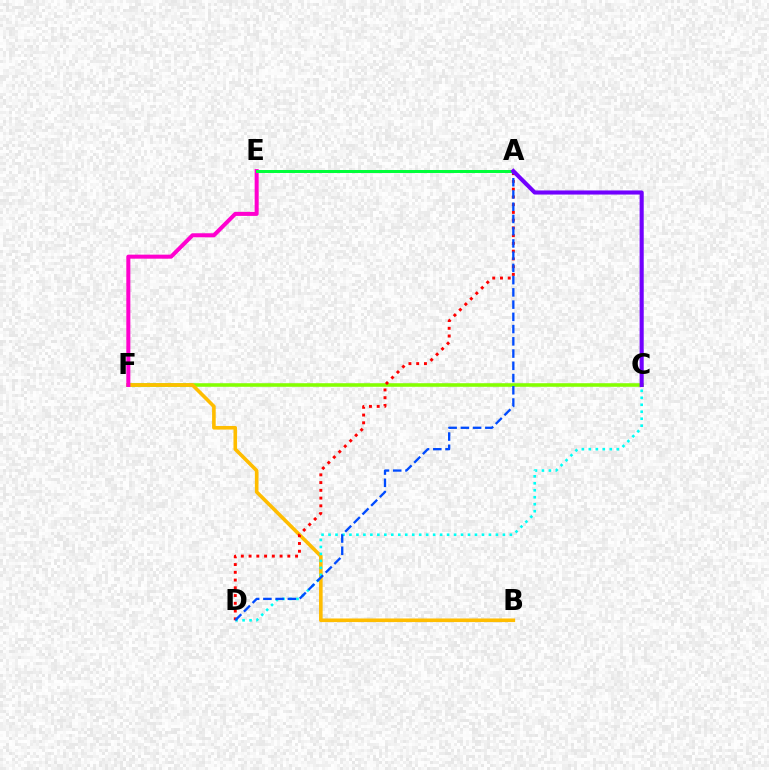{('C', 'F'): [{'color': '#84ff00', 'line_style': 'solid', 'thickness': 2.57}], ('B', 'F'): [{'color': '#ffbd00', 'line_style': 'solid', 'thickness': 2.6}], ('C', 'D'): [{'color': '#00fff6', 'line_style': 'dotted', 'thickness': 1.89}], ('E', 'F'): [{'color': '#ff00cf', 'line_style': 'solid', 'thickness': 2.9}], ('A', 'D'): [{'color': '#ff0000', 'line_style': 'dotted', 'thickness': 2.11}, {'color': '#004bff', 'line_style': 'dashed', 'thickness': 1.66}], ('A', 'E'): [{'color': '#00ff39', 'line_style': 'solid', 'thickness': 2.15}], ('A', 'C'): [{'color': '#7200ff', 'line_style': 'solid', 'thickness': 2.95}]}